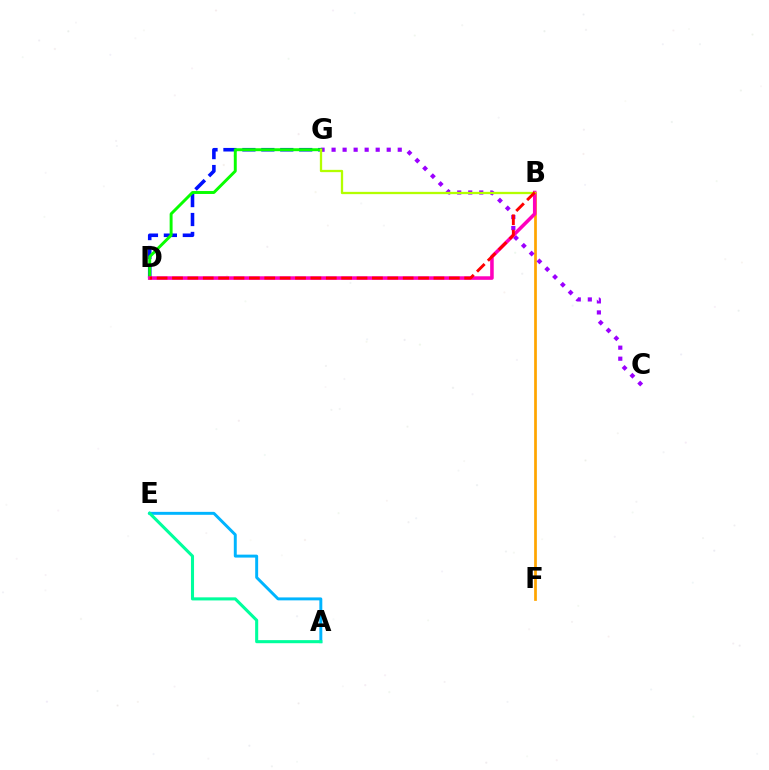{('D', 'G'): [{'color': '#0010ff', 'line_style': 'dashed', 'thickness': 2.57}, {'color': '#08ff00', 'line_style': 'solid', 'thickness': 2.11}], ('B', 'F'): [{'color': '#ffa500', 'line_style': 'solid', 'thickness': 1.96}], ('C', 'G'): [{'color': '#9b00ff', 'line_style': 'dotted', 'thickness': 3.0}], ('B', 'D'): [{'color': '#ff00bd', 'line_style': 'solid', 'thickness': 2.56}, {'color': '#ff0000', 'line_style': 'dashed', 'thickness': 2.09}], ('B', 'G'): [{'color': '#b3ff00', 'line_style': 'solid', 'thickness': 1.65}], ('A', 'E'): [{'color': '#00b5ff', 'line_style': 'solid', 'thickness': 2.12}, {'color': '#00ff9d', 'line_style': 'solid', 'thickness': 2.22}]}